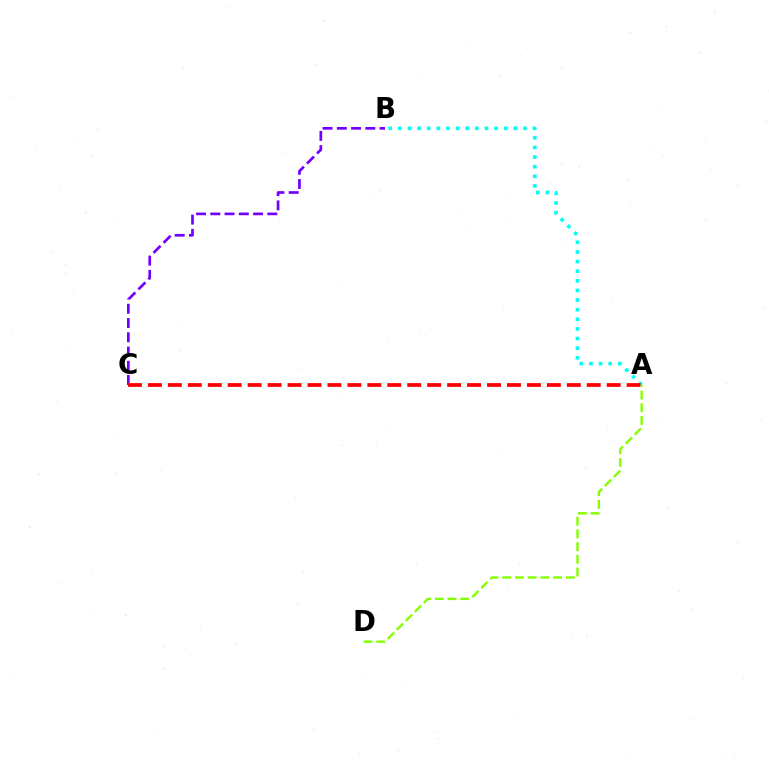{('B', 'C'): [{'color': '#7200ff', 'line_style': 'dashed', 'thickness': 1.94}], ('A', 'B'): [{'color': '#00fff6', 'line_style': 'dotted', 'thickness': 2.62}], ('A', 'C'): [{'color': '#ff0000', 'line_style': 'dashed', 'thickness': 2.71}], ('A', 'D'): [{'color': '#84ff00', 'line_style': 'dashed', 'thickness': 1.73}]}